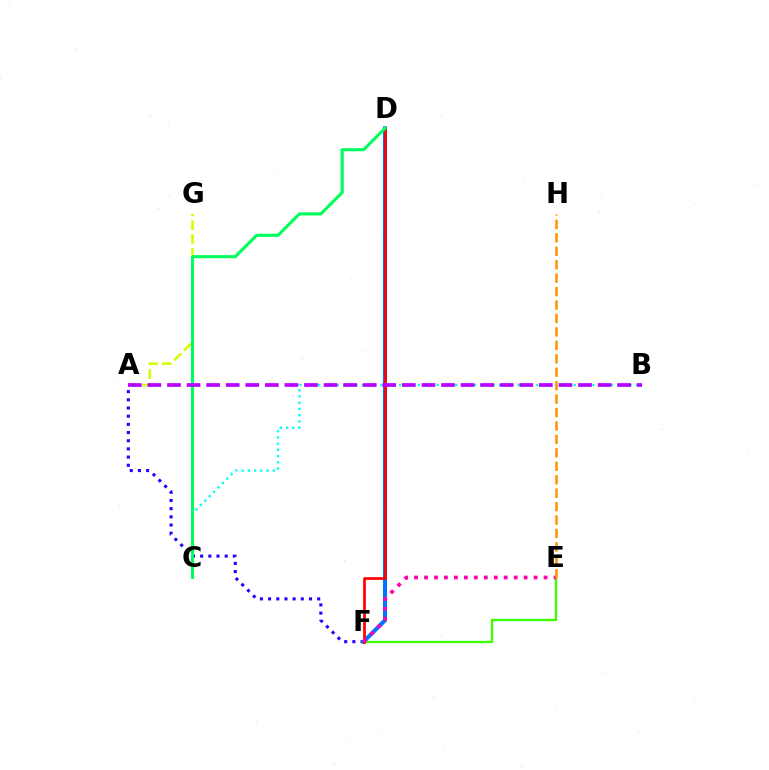{('E', 'F'): [{'color': '#3dff00', 'line_style': 'solid', 'thickness': 1.69}, {'color': '#ff00ac', 'line_style': 'dotted', 'thickness': 2.71}], ('A', 'F'): [{'color': '#2500ff', 'line_style': 'dotted', 'thickness': 2.22}], ('D', 'F'): [{'color': '#0074ff', 'line_style': 'solid', 'thickness': 2.92}, {'color': '#ff0000', 'line_style': 'solid', 'thickness': 1.95}], ('B', 'C'): [{'color': '#00fff6', 'line_style': 'dotted', 'thickness': 1.69}], ('A', 'G'): [{'color': '#d1ff00', 'line_style': 'dashed', 'thickness': 1.87}], ('C', 'D'): [{'color': '#00ff5c', 'line_style': 'solid', 'thickness': 2.22}], ('A', 'B'): [{'color': '#b900ff', 'line_style': 'dashed', 'thickness': 2.66}], ('E', 'H'): [{'color': '#ff9400', 'line_style': 'dashed', 'thickness': 1.83}]}